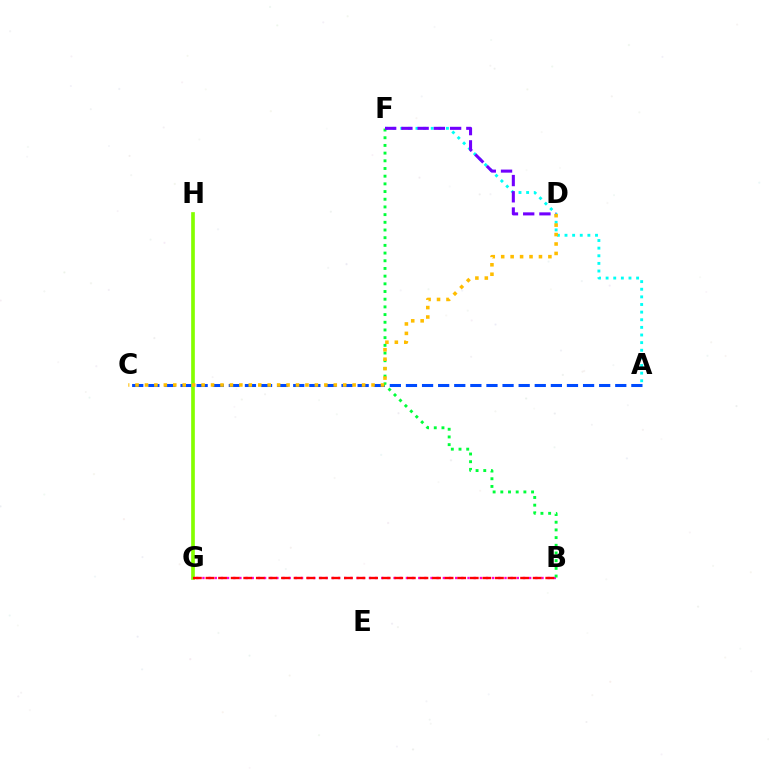{('A', 'C'): [{'color': '#004bff', 'line_style': 'dashed', 'thickness': 2.19}], ('A', 'F'): [{'color': '#00fff6', 'line_style': 'dotted', 'thickness': 2.07}], ('B', 'G'): [{'color': '#ff00cf', 'line_style': 'dotted', 'thickness': 1.68}, {'color': '#ff0000', 'line_style': 'dashed', 'thickness': 1.71}], ('B', 'F'): [{'color': '#00ff39', 'line_style': 'dotted', 'thickness': 2.09}], ('D', 'F'): [{'color': '#7200ff', 'line_style': 'dashed', 'thickness': 2.21}], ('G', 'H'): [{'color': '#84ff00', 'line_style': 'solid', 'thickness': 2.65}], ('C', 'D'): [{'color': '#ffbd00', 'line_style': 'dotted', 'thickness': 2.57}]}